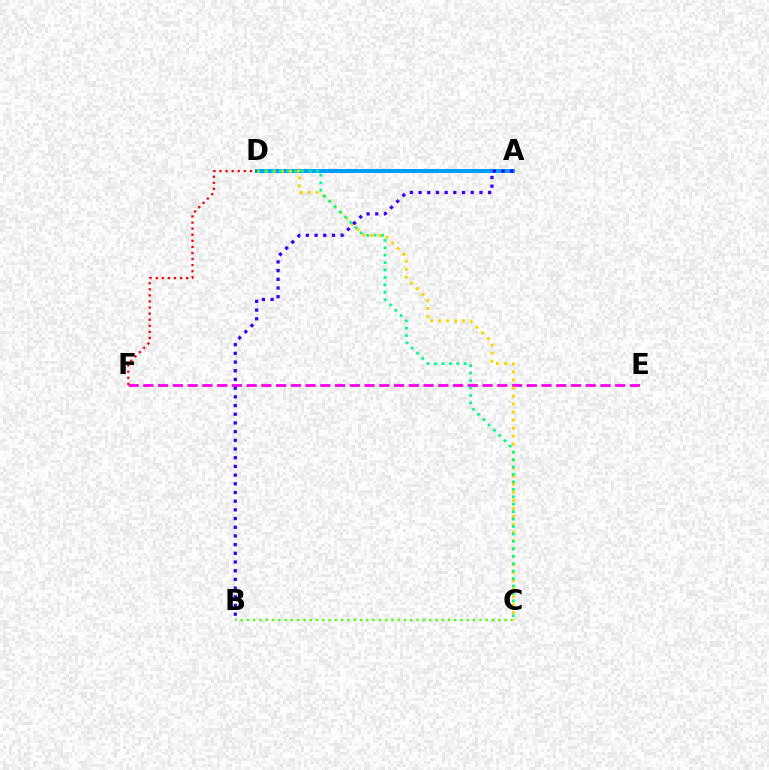{('E', 'F'): [{'color': '#ff00ed', 'line_style': 'dashed', 'thickness': 2.0}], ('A', 'D'): [{'color': '#009eff', 'line_style': 'solid', 'thickness': 2.85}], ('B', 'C'): [{'color': '#4fff00', 'line_style': 'dotted', 'thickness': 1.71}], ('C', 'D'): [{'color': '#ffd500', 'line_style': 'dotted', 'thickness': 2.18}, {'color': '#00ff86', 'line_style': 'dotted', 'thickness': 2.02}], ('A', 'B'): [{'color': '#3700ff', 'line_style': 'dotted', 'thickness': 2.36}], ('D', 'F'): [{'color': '#ff0000', 'line_style': 'dotted', 'thickness': 1.65}]}